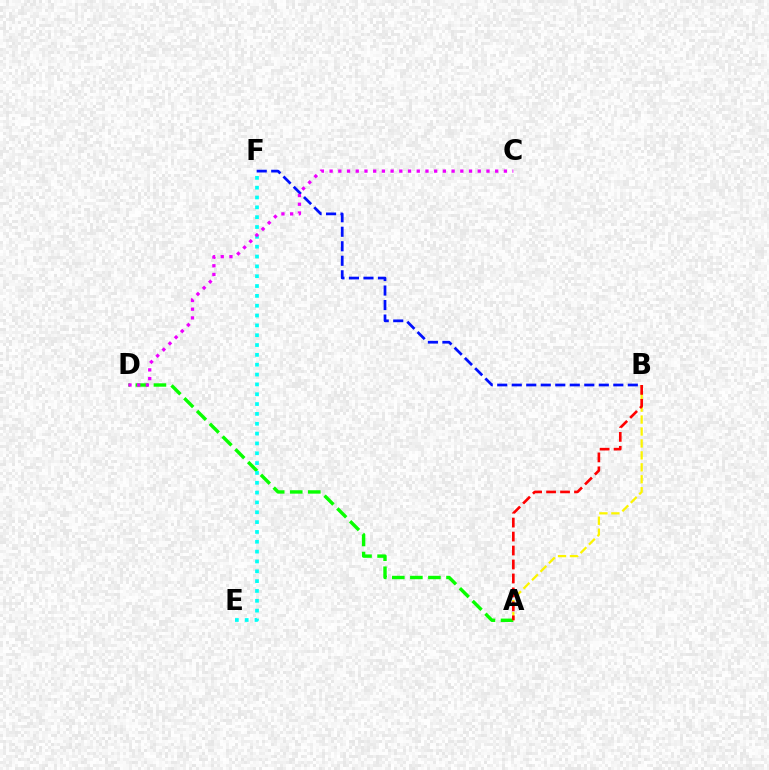{('A', 'D'): [{'color': '#08ff00', 'line_style': 'dashed', 'thickness': 2.45}], ('E', 'F'): [{'color': '#00fff6', 'line_style': 'dotted', 'thickness': 2.67}], ('A', 'B'): [{'color': '#fcf500', 'line_style': 'dashed', 'thickness': 1.62}, {'color': '#ff0000', 'line_style': 'dashed', 'thickness': 1.9}], ('B', 'F'): [{'color': '#0010ff', 'line_style': 'dashed', 'thickness': 1.97}], ('C', 'D'): [{'color': '#ee00ff', 'line_style': 'dotted', 'thickness': 2.37}]}